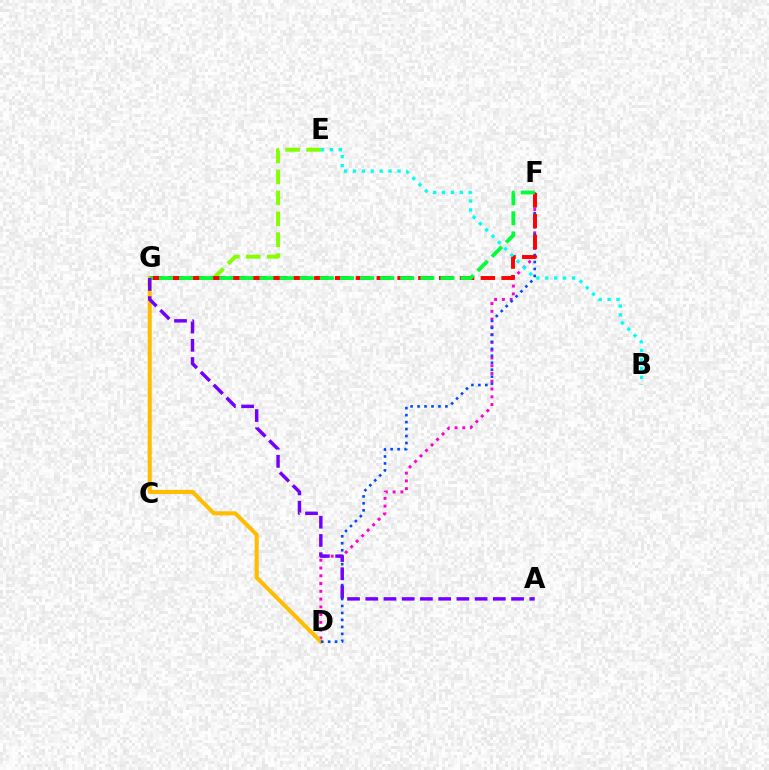{('D', 'F'): [{'color': '#ff00cf', 'line_style': 'dotted', 'thickness': 2.11}, {'color': '#004bff', 'line_style': 'dotted', 'thickness': 1.89}], ('E', 'G'): [{'color': '#84ff00', 'line_style': 'dashed', 'thickness': 2.84}], ('D', 'G'): [{'color': '#ffbd00', 'line_style': 'solid', 'thickness': 2.92}], ('F', 'G'): [{'color': '#ff0000', 'line_style': 'dashed', 'thickness': 2.83}, {'color': '#00ff39', 'line_style': 'dashed', 'thickness': 2.73}], ('B', 'E'): [{'color': '#00fff6', 'line_style': 'dotted', 'thickness': 2.42}], ('A', 'G'): [{'color': '#7200ff', 'line_style': 'dashed', 'thickness': 2.48}]}